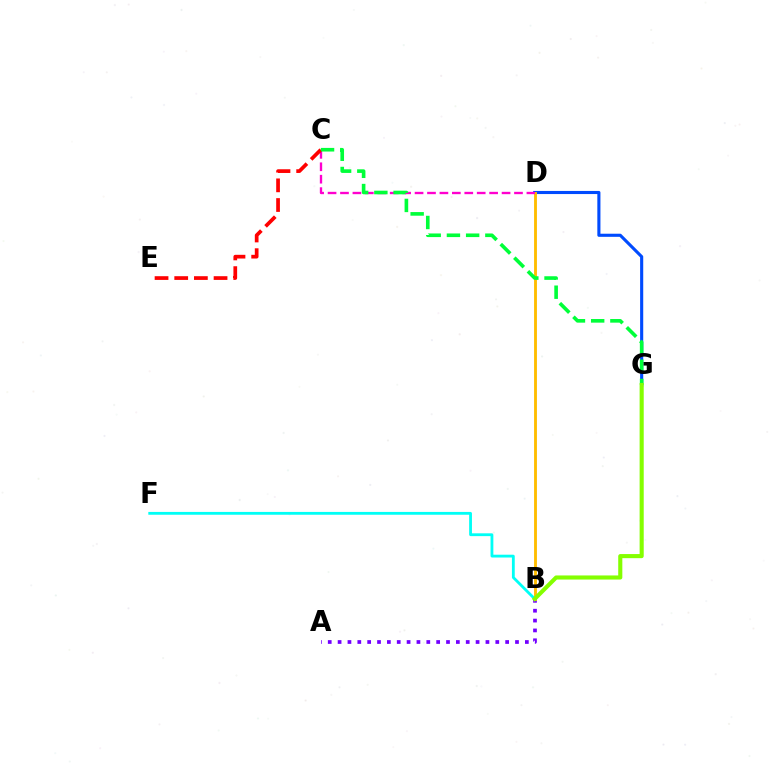{('D', 'G'): [{'color': '#004bff', 'line_style': 'solid', 'thickness': 2.24}], ('A', 'B'): [{'color': '#7200ff', 'line_style': 'dotted', 'thickness': 2.68}], ('B', 'D'): [{'color': '#ffbd00', 'line_style': 'solid', 'thickness': 2.06}], ('C', 'D'): [{'color': '#ff00cf', 'line_style': 'dashed', 'thickness': 1.69}], ('C', 'E'): [{'color': '#ff0000', 'line_style': 'dashed', 'thickness': 2.67}], ('C', 'G'): [{'color': '#00ff39', 'line_style': 'dashed', 'thickness': 2.61}], ('B', 'F'): [{'color': '#00fff6', 'line_style': 'solid', 'thickness': 2.03}], ('B', 'G'): [{'color': '#84ff00', 'line_style': 'solid', 'thickness': 2.96}]}